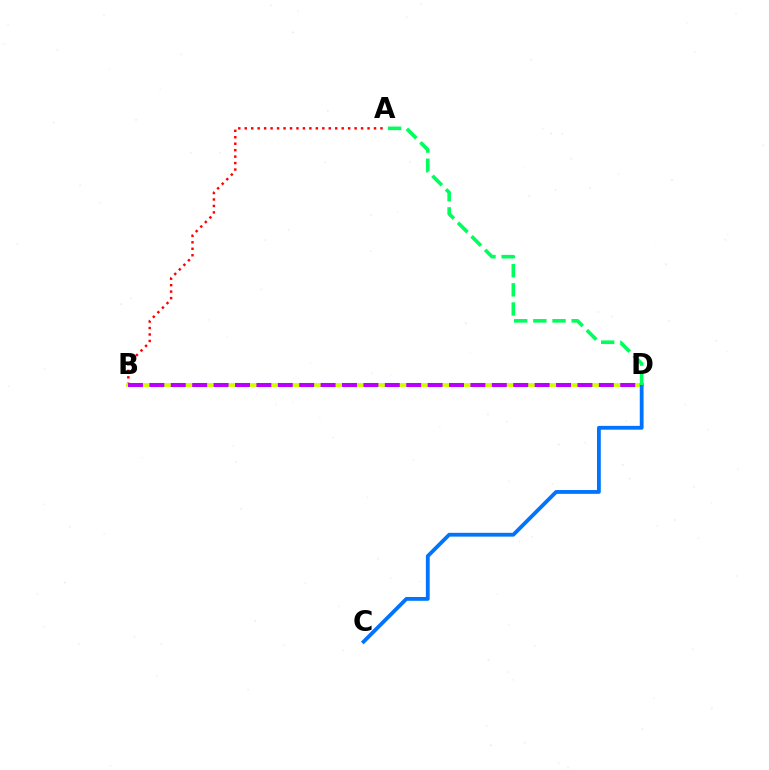{('A', 'B'): [{'color': '#ff0000', 'line_style': 'dotted', 'thickness': 1.76}], ('B', 'D'): [{'color': '#d1ff00', 'line_style': 'solid', 'thickness': 2.76}, {'color': '#b900ff', 'line_style': 'dashed', 'thickness': 2.91}], ('C', 'D'): [{'color': '#0074ff', 'line_style': 'solid', 'thickness': 2.74}], ('A', 'D'): [{'color': '#00ff5c', 'line_style': 'dashed', 'thickness': 2.6}]}